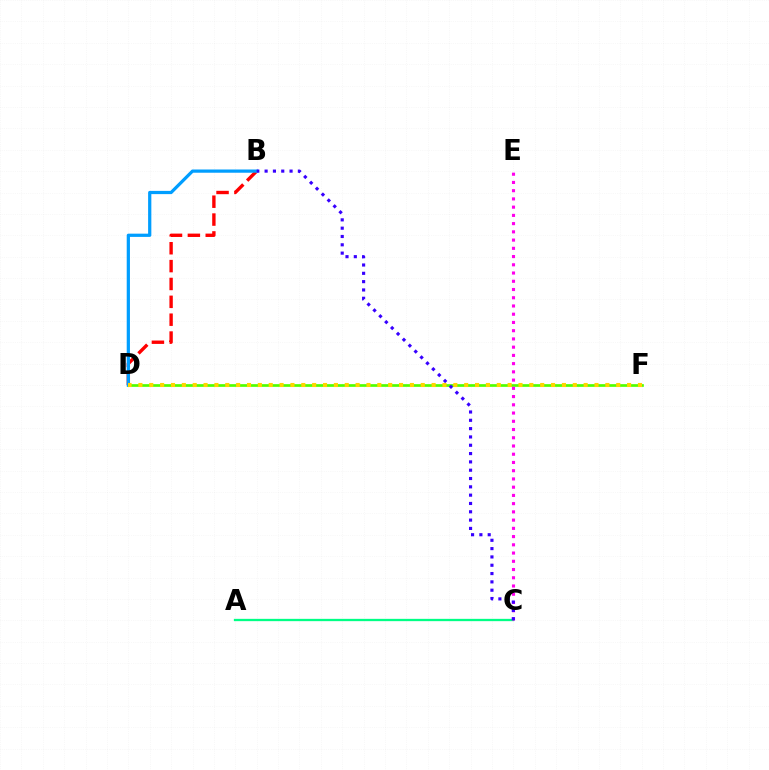{('A', 'C'): [{'color': '#00ff86', 'line_style': 'solid', 'thickness': 1.66}], ('B', 'D'): [{'color': '#ff0000', 'line_style': 'dashed', 'thickness': 2.43}, {'color': '#009eff', 'line_style': 'solid', 'thickness': 2.33}], ('D', 'F'): [{'color': '#4fff00', 'line_style': 'solid', 'thickness': 1.93}, {'color': '#ffd500', 'line_style': 'dotted', 'thickness': 2.95}], ('C', 'E'): [{'color': '#ff00ed', 'line_style': 'dotted', 'thickness': 2.24}], ('B', 'C'): [{'color': '#3700ff', 'line_style': 'dotted', 'thickness': 2.26}]}